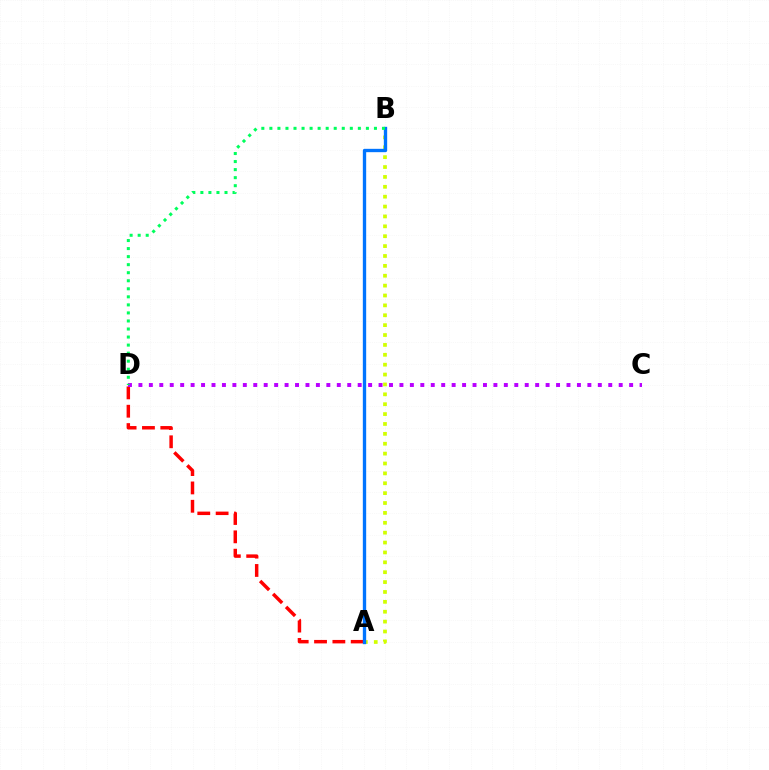{('A', 'D'): [{'color': '#ff0000', 'line_style': 'dashed', 'thickness': 2.49}], ('A', 'B'): [{'color': '#d1ff00', 'line_style': 'dotted', 'thickness': 2.68}, {'color': '#0074ff', 'line_style': 'solid', 'thickness': 2.41}], ('C', 'D'): [{'color': '#b900ff', 'line_style': 'dotted', 'thickness': 2.84}], ('B', 'D'): [{'color': '#00ff5c', 'line_style': 'dotted', 'thickness': 2.19}]}